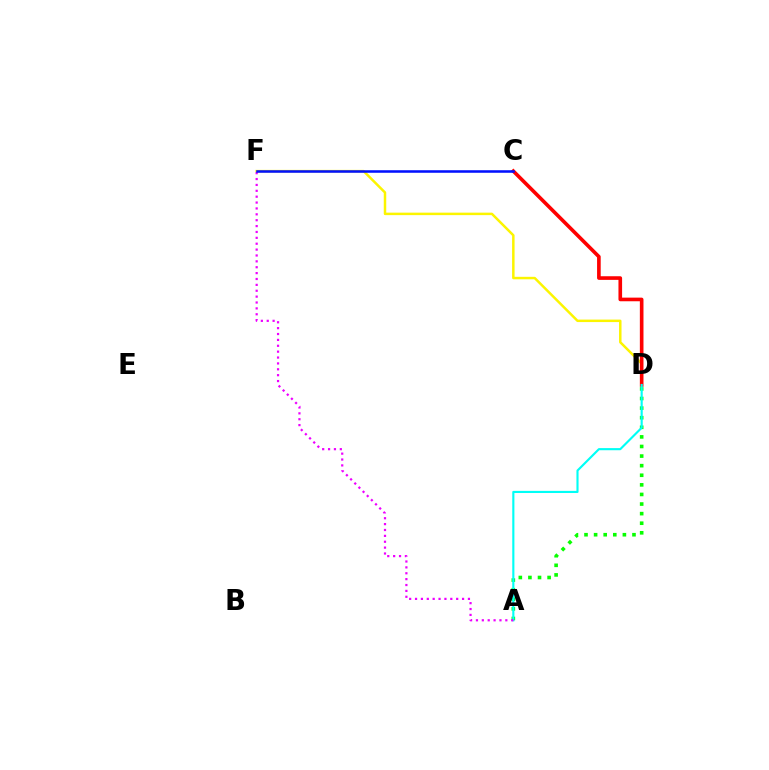{('A', 'D'): [{'color': '#08ff00', 'line_style': 'dotted', 'thickness': 2.61}, {'color': '#00fff6', 'line_style': 'solid', 'thickness': 1.54}], ('D', 'F'): [{'color': '#fcf500', 'line_style': 'solid', 'thickness': 1.79}], ('C', 'D'): [{'color': '#ff0000', 'line_style': 'solid', 'thickness': 2.61}], ('A', 'F'): [{'color': '#ee00ff', 'line_style': 'dotted', 'thickness': 1.6}], ('C', 'F'): [{'color': '#0010ff', 'line_style': 'solid', 'thickness': 1.83}]}